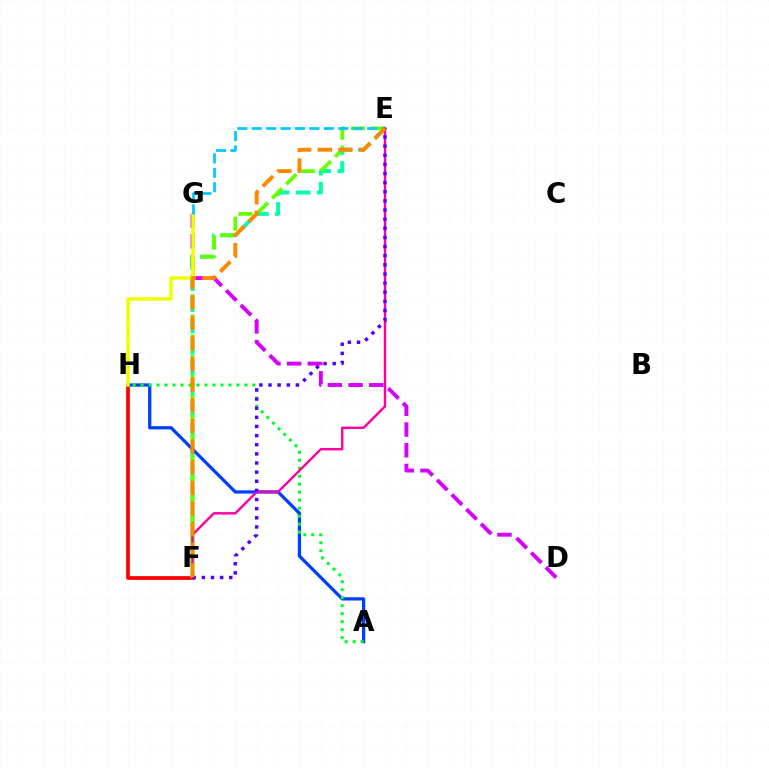{('D', 'G'): [{'color': '#d600ff', 'line_style': 'dashed', 'thickness': 2.81}], ('F', 'H'): [{'color': '#ff0000', 'line_style': 'solid', 'thickness': 2.67}], ('E', 'F'): [{'color': '#00ffaf', 'line_style': 'dashed', 'thickness': 2.86}, {'color': '#66ff00', 'line_style': 'dashed', 'thickness': 2.72}, {'color': '#ff00a0', 'line_style': 'solid', 'thickness': 1.74}, {'color': '#4f00ff', 'line_style': 'dotted', 'thickness': 2.48}, {'color': '#ff8800', 'line_style': 'dashed', 'thickness': 2.8}], ('A', 'H'): [{'color': '#003fff', 'line_style': 'solid', 'thickness': 2.34}, {'color': '#00ff27', 'line_style': 'dotted', 'thickness': 2.17}], ('G', 'H'): [{'color': '#eeff00', 'line_style': 'solid', 'thickness': 2.53}], ('E', 'G'): [{'color': '#00c7ff', 'line_style': 'dashed', 'thickness': 1.96}]}